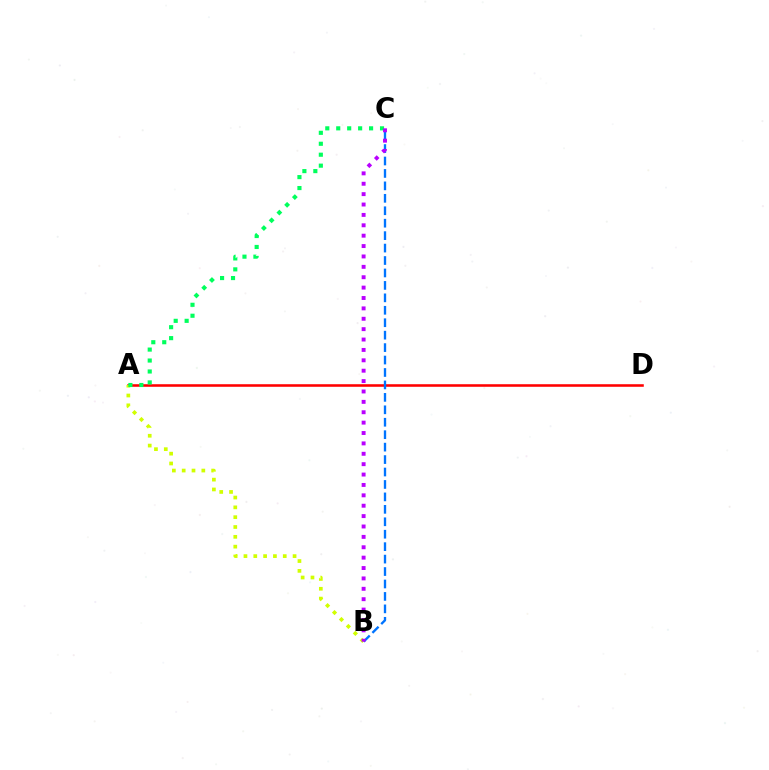{('A', 'D'): [{'color': '#ff0000', 'line_style': 'solid', 'thickness': 1.84}], ('B', 'C'): [{'color': '#0074ff', 'line_style': 'dashed', 'thickness': 1.69}, {'color': '#b900ff', 'line_style': 'dotted', 'thickness': 2.82}], ('A', 'B'): [{'color': '#d1ff00', 'line_style': 'dotted', 'thickness': 2.67}], ('A', 'C'): [{'color': '#00ff5c', 'line_style': 'dotted', 'thickness': 2.97}]}